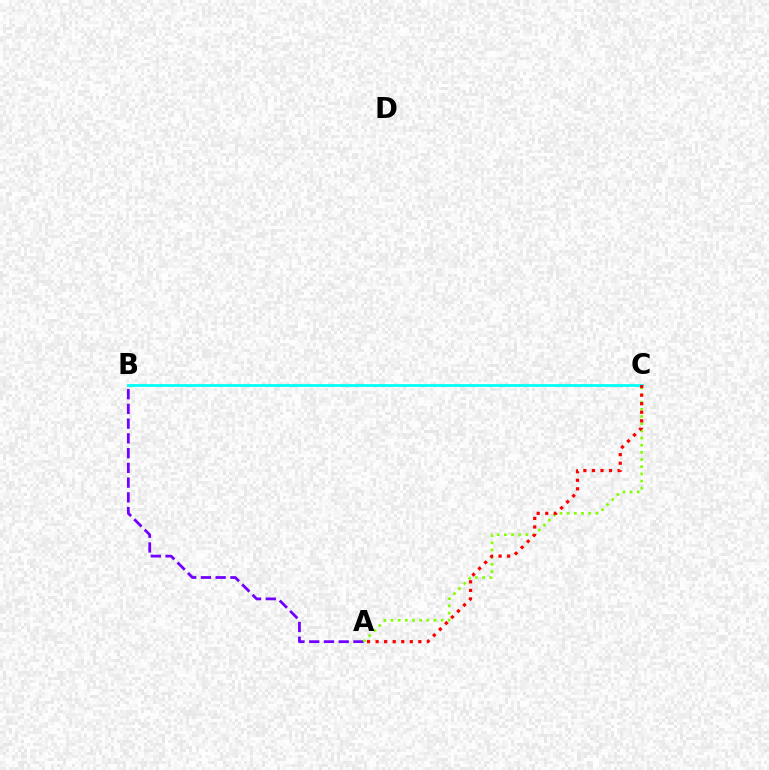{('A', 'B'): [{'color': '#7200ff', 'line_style': 'dashed', 'thickness': 2.0}], ('A', 'C'): [{'color': '#84ff00', 'line_style': 'dotted', 'thickness': 1.95}, {'color': '#ff0000', 'line_style': 'dotted', 'thickness': 2.32}], ('B', 'C'): [{'color': '#00fff6', 'line_style': 'solid', 'thickness': 1.99}]}